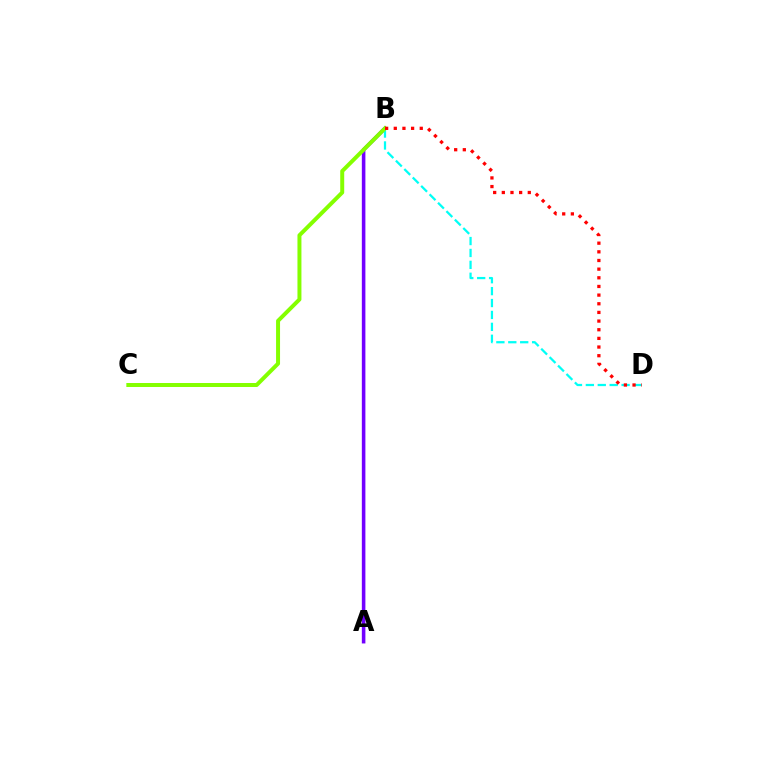{('A', 'B'): [{'color': '#7200ff', 'line_style': 'solid', 'thickness': 2.56}], ('B', 'D'): [{'color': '#00fff6', 'line_style': 'dashed', 'thickness': 1.62}, {'color': '#ff0000', 'line_style': 'dotted', 'thickness': 2.35}], ('B', 'C'): [{'color': '#84ff00', 'line_style': 'solid', 'thickness': 2.86}]}